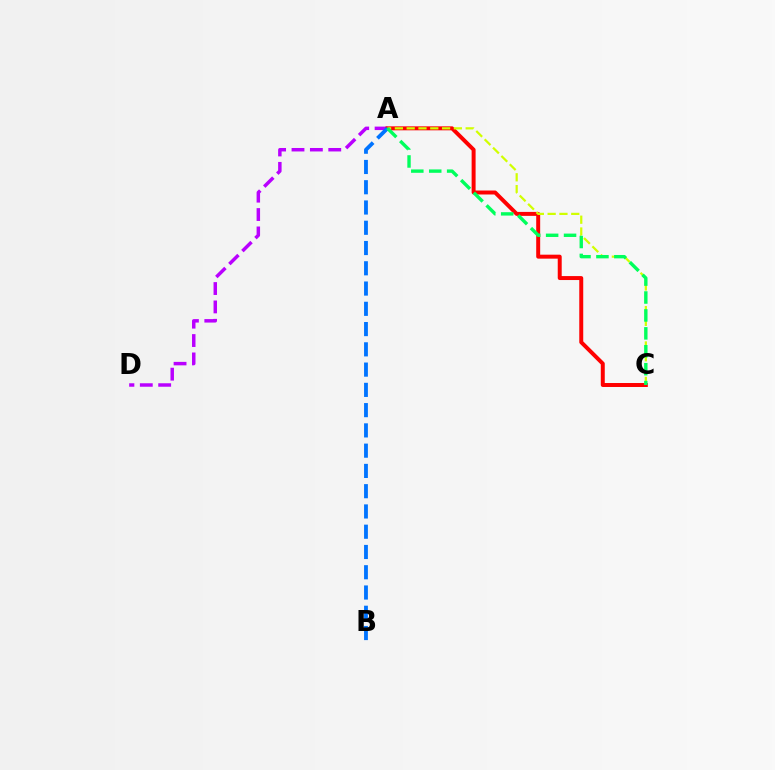{('A', 'D'): [{'color': '#b900ff', 'line_style': 'dashed', 'thickness': 2.5}], ('A', 'C'): [{'color': '#ff0000', 'line_style': 'solid', 'thickness': 2.85}, {'color': '#d1ff00', 'line_style': 'dashed', 'thickness': 1.6}, {'color': '#00ff5c', 'line_style': 'dashed', 'thickness': 2.43}], ('A', 'B'): [{'color': '#0074ff', 'line_style': 'dashed', 'thickness': 2.75}]}